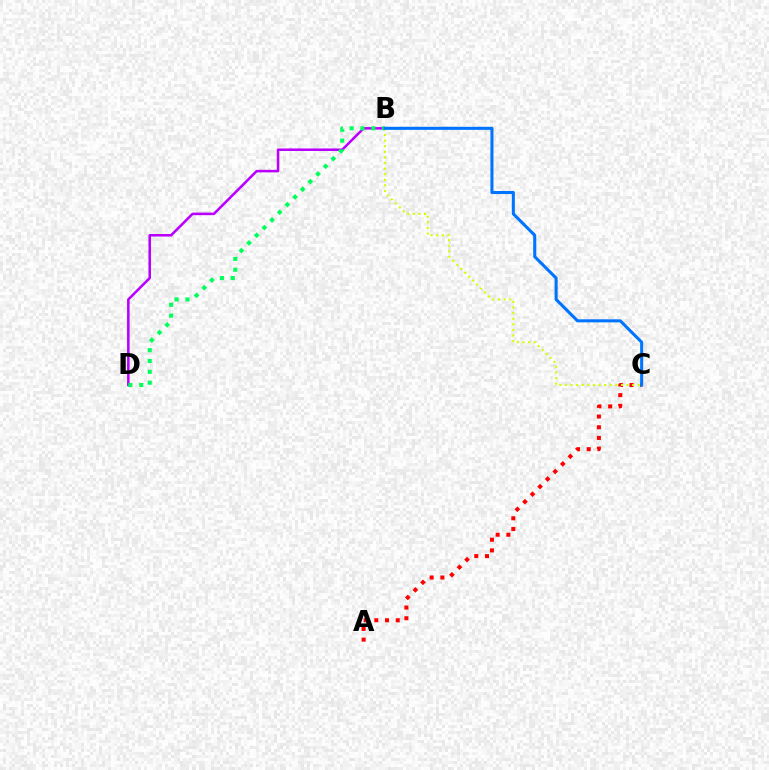{('B', 'D'): [{'color': '#b900ff', 'line_style': 'solid', 'thickness': 1.83}, {'color': '#00ff5c', 'line_style': 'dotted', 'thickness': 2.94}], ('A', 'C'): [{'color': '#ff0000', 'line_style': 'dotted', 'thickness': 2.91}], ('B', 'C'): [{'color': '#d1ff00', 'line_style': 'dotted', 'thickness': 1.52}, {'color': '#0074ff', 'line_style': 'solid', 'thickness': 2.2}]}